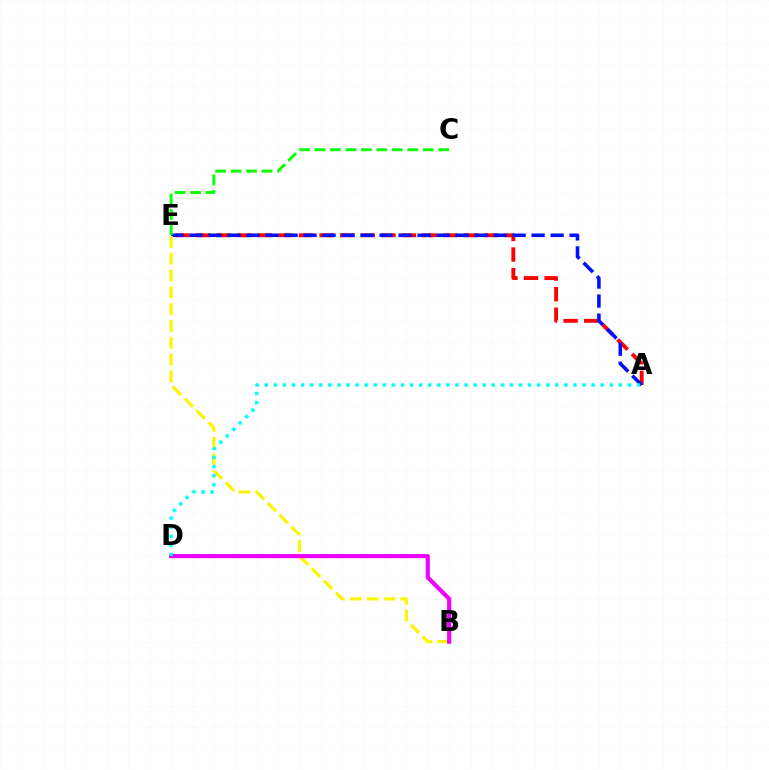{('A', 'E'): [{'color': '#ff0000', 'line_style': 'dashed', 'thickness': 2.8}, {'color': '#0010ff', 'line_style': 'dashed', 'thickness': 2.58}], ('B', 'E'): [{'color': '#fcf500', 'line_style': 'dashed', 'thickness': 2.28}], ('B', 'D'): [{'color': '#ee00ff', 'line_style': 'solid', 'thickness': 2.98}], ('C', 'E'): [{'color': '#08ff00', 'line_style': 'dashed', 'thickness': 2.1}], ('A', 'D'): [{'color': '#00fff6', 'line_style': 'dotted', 'thickness': 2.47}]}